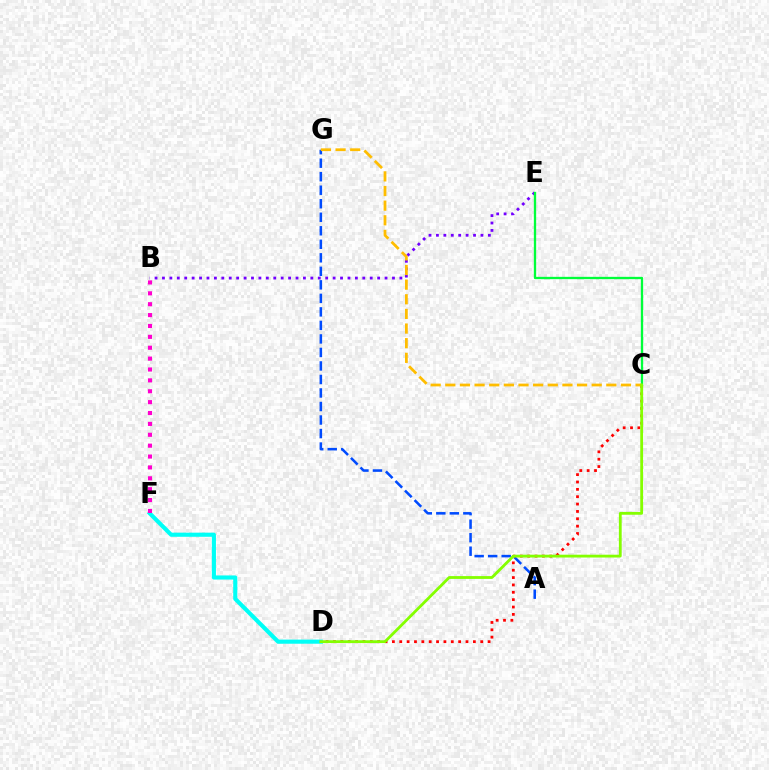{('B', 'E'): [{'color': '#7200ff', 'line_style': 'dotted', 'thickness': 2.02}], ('A', 'G'): [{'color': '#004bff', 'line_style': 'dashed', 'thickness': 1.84}], ('C', 'D'): [{'color': '#ff0000', 'line_style': 'dotted', 'thickness': 2.0}, {'color': '#84ff00', 'line_style': 'solid', 'thickness': 2.02}], ('D', 'F'): [{'color': '#00fff6', 'line_style': 'solid', 'thickness': 2.97}], ('B', 'F'): [{'color': '#ff00cf', 'line_style': 'dotted', 'thickness': 2.96}], ('C', 'E'): [{'color': '#00ff39', 'line_style': 'solid', 'thickness': 1.67}], ('C', 'G'): [{'color': '#ffbd00', 'line_style': 'dashed', 'thickness': 1.99}]}